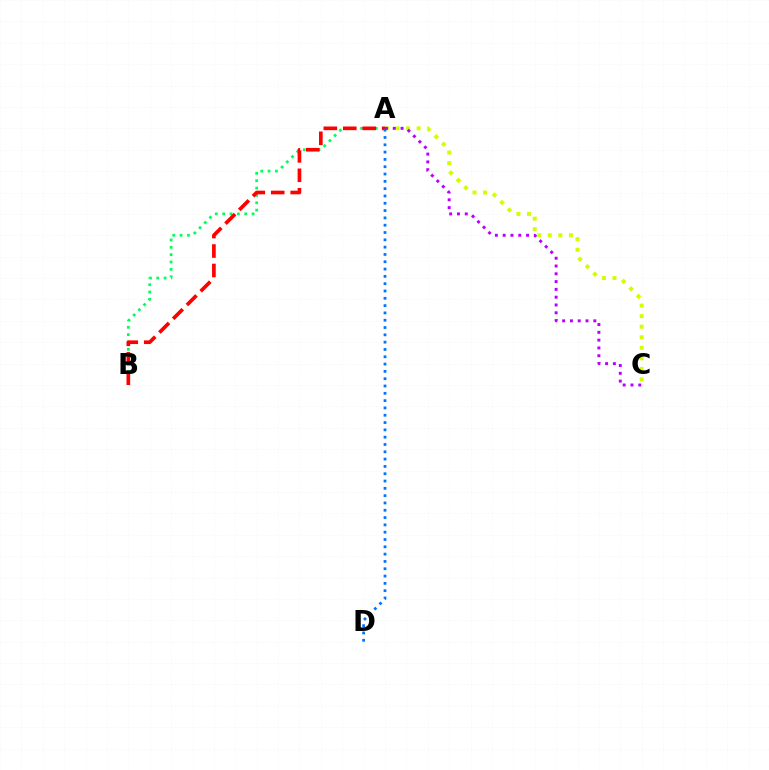{('A', 'B'): [{'color': '#00ff5c', 'line_style': 'dotted', 'thickness': 2.0}, {'color': '#ff0000', 'line_style': 'dashed', 'thickness': 2.64}], ('A', 'C'): [{'color': '#d1ff00', 'line_style': 'dotted', 'thickness': 2.87}, {'color': '#b900ff', 'line_style': 'dotted', 'thickness': 2.12}], ('A', 'D'): [{'color': '#0074ff', 'line_style': 'dotted', 'thickness': 1.99}]}